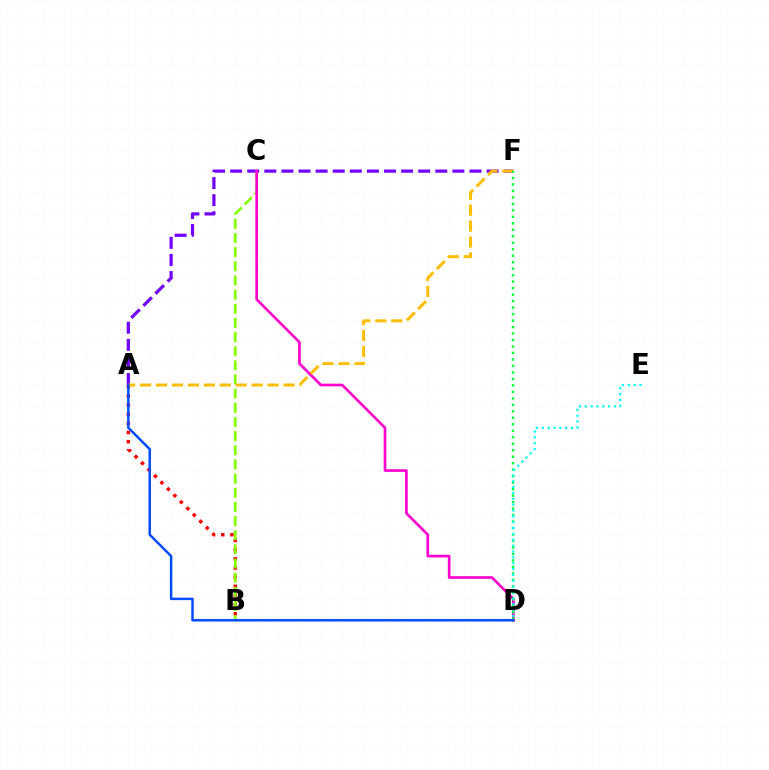{('A', 'B'): [{'color': '#ff0000', 'line_style': 'dotted', 'thickness': 2.49}], ('A', 'F'): [{'color': '#7200ff', 'line_style': 'dashed', 'thickness': 2.32}, {'color': '#ffbd00', 'line_style': 'dashed', 'thickness': 2.17}], ('B', 'C'): [{'color': '#84ff00', 'line_style': 'dashed', 'thickness': 1.92}], ('C', 'D'): [{'color': '#ff00cf', 'line_style': 'solid', 'thickness': 1.91}], ('D', 'F'): [{'color': '#00ff39', 'line_style': 'dotted', 'thickness': 1.76}], ('D', 'E'): [{'color': '#00fff6', 'line_style': 'dotted', 'thickness': 1.59}], ('A', 'D'): [{'color': '#004bff', 'line_style': 'solid', 'thickness': 1.77}]}